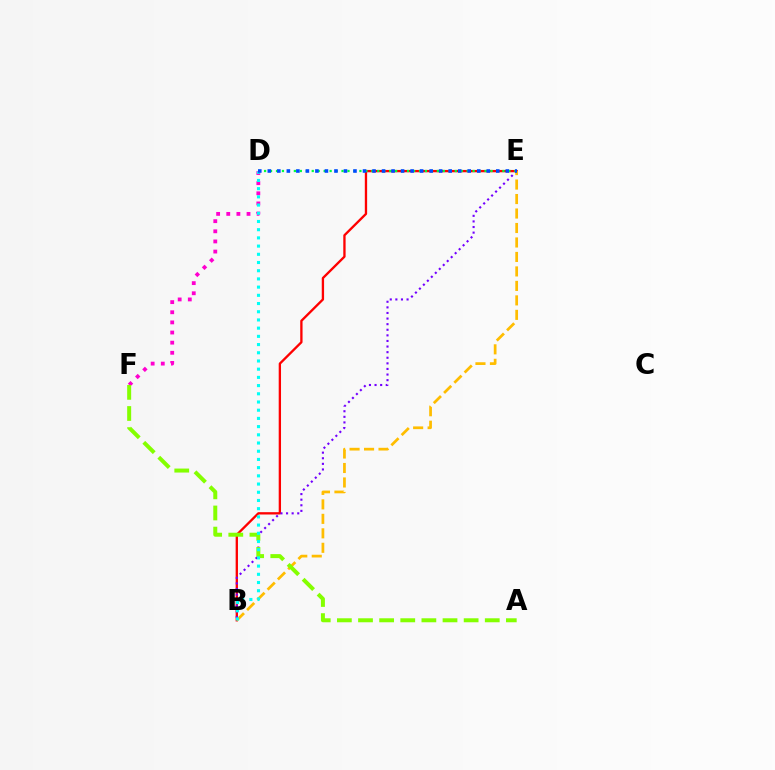{('B', 'E'): [{'color': '#ff0000', 'line_style': 'solid', 'thickness': 1.67}, {'color': '#7200ff', 'line_style': 'dotted', 'thickness': 1.52}, {'color': '#ffbd00', 'line_style': 'dashed', 'thickness': 1.97}], ('D', 'E'): [{'color': '#00ff39', 'line_style': 'dotted', 'thickness': 1.62}, {'color': '#004bff', 'line_style': 'dotted', 'thickness': 2.59}], ('D', 'F'): [{'color': '#ff00cf', 'line_style': 'dotted', 'thickness': 2.75}], ('A', 'F'): [{'color': '#84ff00', 'line_style': 'dashed', 'thickness': 2.87}], ('B', 'D'): [{'color': '#00fff6', 'line_style': 'dotted', 'thickness': 2.23}]}